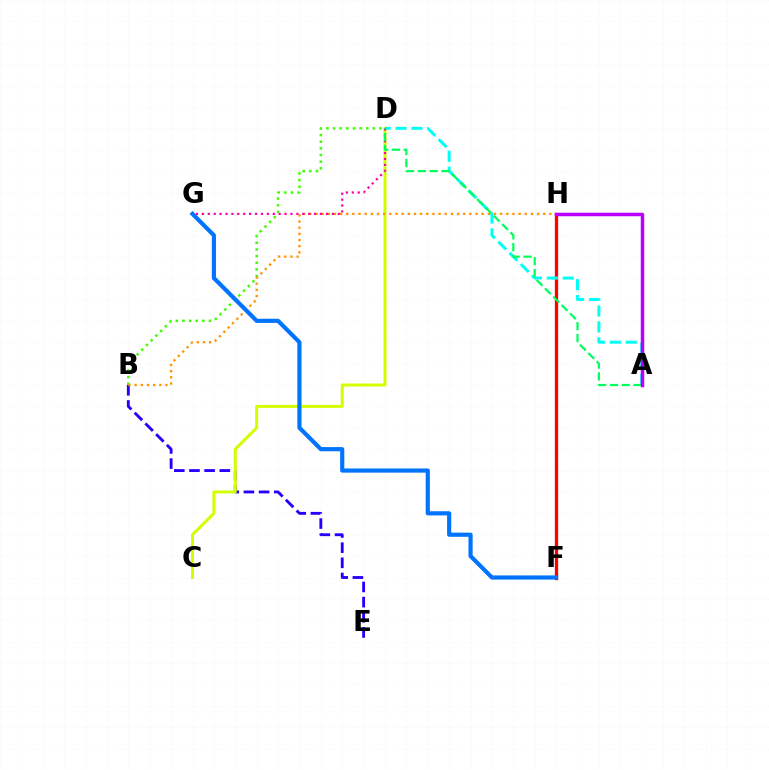{('F', 'H'): [{'color': '#ff0000', 'line_style': 'solid', 'thickness': 2.37}], ('B', 'E'): [{'color': '#2500ff', 'line_style': 'dashed', 'thickness': 2.06}], ('C', 'D'): [{'color': '#d1ff00', 'line_style': 'solid', 'thickness': 2.15}], ('A', 'D'): [{'color': '#00fff6', 'line_style': 'dashed', 'thickness': 2.16}, {'color': '#00ff5c', 'line_style': 'dashed', 'thickness': 1.6}], ('B', 'D'): [{'color': '#3dff00', 'line_style': 'dotted', 'thickness': 1.8}], ('B', 'H'): [{'color': '#ff9400', 'line_style': 'dotted', 'thickness': 1.67}], ('F', 'G'): [{'color': '#0074ff', 'line_style': 'solid', 'thickness': 3.0}], ('D', 'G'): [{'color': '#ff00ac', 'line_style': 'dotted', 'thickness': 1.61}], ('A', 'H'): [{'color': '#b900ff', 'line_style': 'solid', 'thickness': 2.51}]}